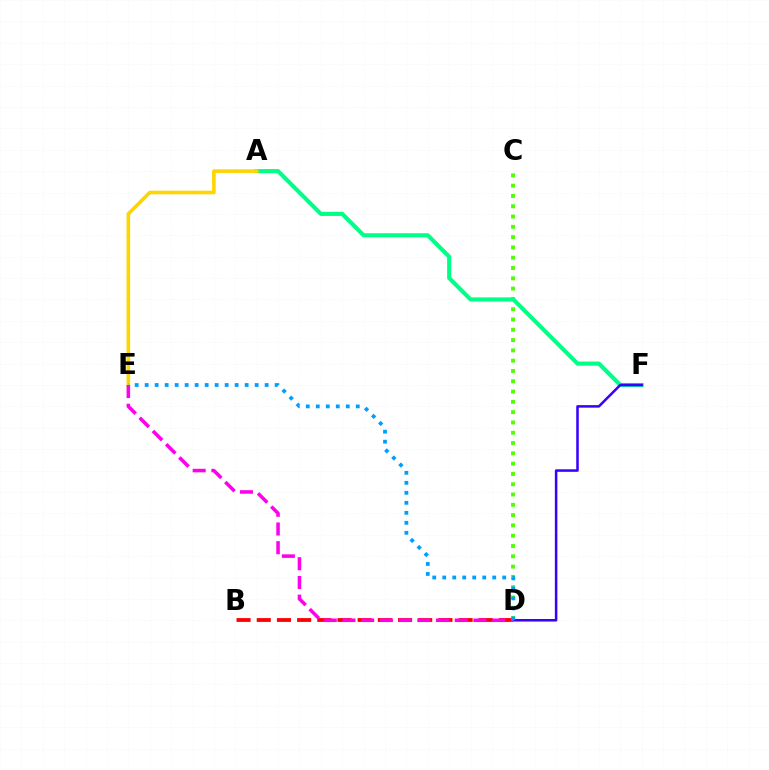{('C', 'D'): [{'color': '#4fff00', 'line_style': 'dotted', 'thickness': 2.8}], ('A', 'F'): [{'color': '#00ff86', 'line_style': 'solid', 'thickness': 2.96}], ('D', 'F'): [{'color': '#3700ff', 'line_style': 'solid', 'thickness': 1.82}], ('A', 'E'): [{'color': '#ffd500', 'line_style': 'solid', 'thickness': 2.6}], ('B', 'D'): [{'color': '#ff0000', 'line_style': 'dashed', 'thickness': 2.74}], ('D', 'E'): [{'color': '#ff00ed', 'line_style': 'dashed', 'thickness': 2.54}, {'color': '#009eff', 'line_style': 'dotted', 'thickness': 2.72}]}